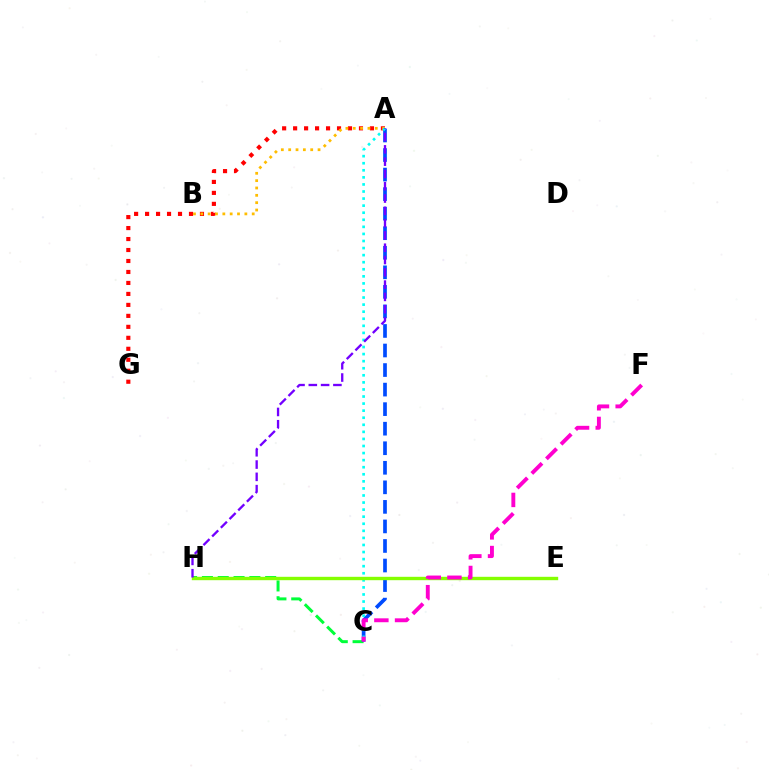{('A', 'G'): [{'color': '#ff0000', 'line_style': 'dotted', 'thickness': 2.98}], ('A', 'B'): [{'color': '#ffbd00', 'line_style': 'dotted', 'thickness': 2.0}], ('C', 'H'): [{'color': '#00ff39', 'line_style': 'dashed', 'thickness': 2.15}], ('A', 'C'): [{'color': '#004bff', 'line_style': 'dashed', 'thickness': 2.66}, {'color': '#00fff6', 'line_style': 'dotted', 'thickness': 1.92}], ('E', 'H'): [{'color': '#84ff00', 'line_style': 'solid', 'thickness': 2.44}], ('C', 'F'): [{'color': '#ff00cf', 'line_style': 'dashed', 'thickness': 2.81}], ('A', 'H'): [{'color': '#7200ff', 'line_style': 'dashed', 'thickness': 1.67}]}